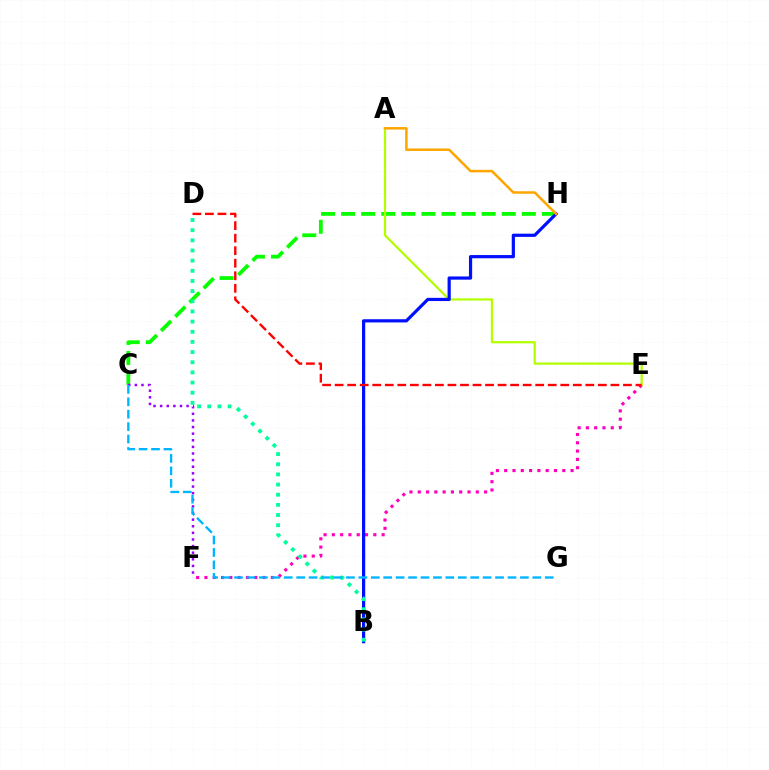{('E', 'F'): [{'color': '#ff00bd', 'line_style': 'dotted', 'thickness': 2.25}], ('C', 'H'): [{'color': '#08ff00', 'line_style': 'dashed', 'thickness': 2.73}], ('A', 'E'): [{'color': '#b3ff00', 'line_style': 'solid', 'thickness': 1.61}], ('B', 'H'): [{'color': '#0010ff', 'line_style': 'solid', 'thickness': 2.31}], ('A', 'H'): [{'color': '#ffa500', 'line_style': 'solid', 'thickness': 1.8}], ('D', 'E'): [{'color': '#ff0000', 'line_style': 'dashed', 'thickness': 1.7}], ('B', 'D'): [{'color': '#00ff9d', 'line_style': 'dotted', 'thickness': 2.76}], ('C', 'F'): [{'color': '#9b00ff', 'line_style': 'dotted', 'thickness': 1.8}], ('C', 'G'): [{'color': '#00b5ff', 'line_style': 'dashed', 'thickness': 1.69}]}